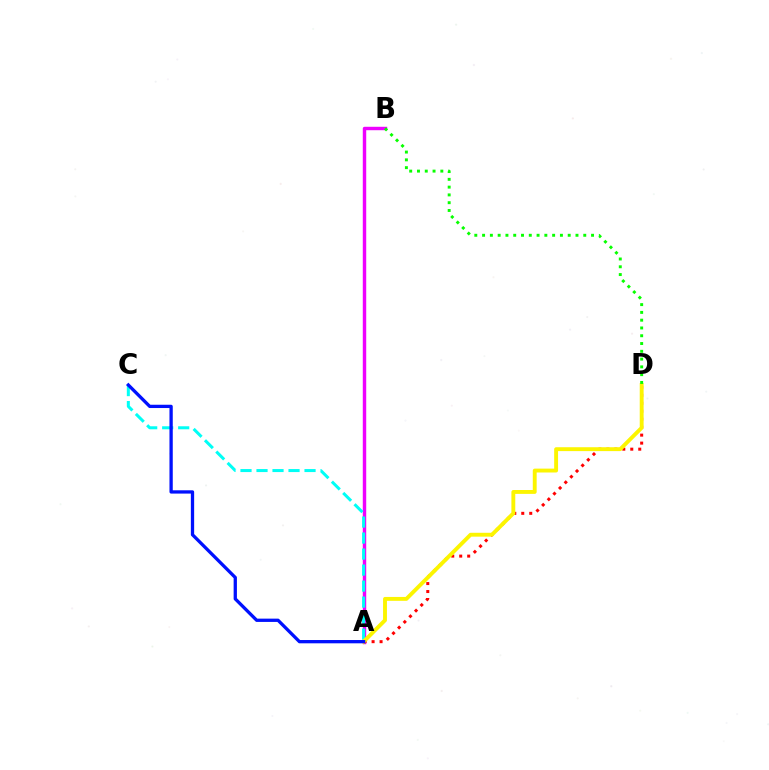{('A', 'B'): [{'color': '#ee00ff', 'line_style': 'solid', 'thickness': 2.47}], ('A', 'C'): [{'color': '#00fff6', 'line_style': 'dashed', 'thickness': 2.17}, {'color': '#0010ff', 'line_style': 'solid', 'thickness': 2.37}], ('A', 'D'): [{'color': '#ff0000', 'line_style': 'dotted', 'thickness': 2.17}, {'color': '#fcf500', 'line_style': 'solid', 'thickness': 2.79}], ('B', 'D'): [{'color': '#08ff00', 'line_style': 'dotted', 'thickness': 2.11}]}